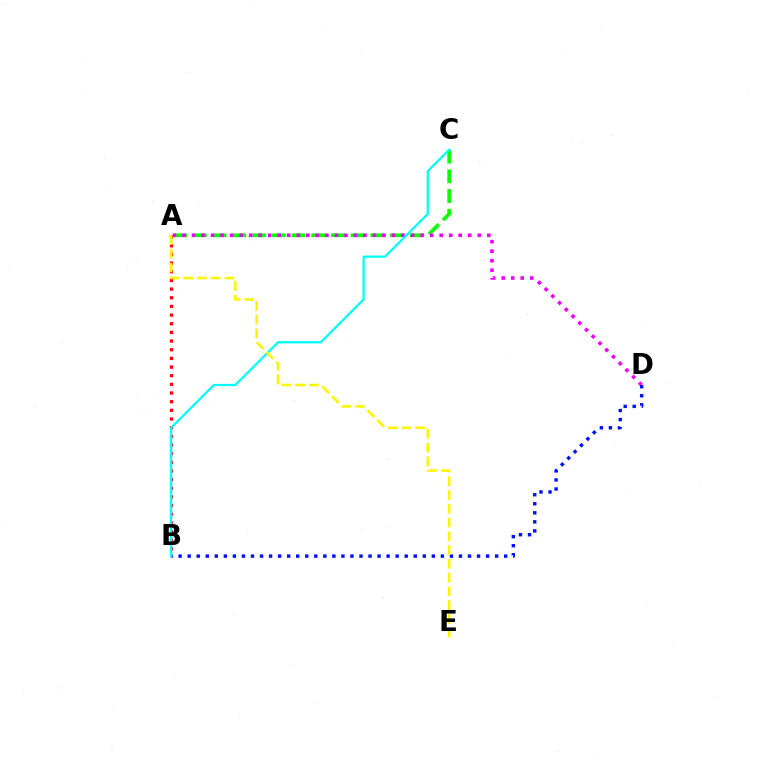{('A', 'C'): [{'color': '#08ff00', 'line_style': 'dashed', 'thickness': 2.68}], ('A', 'B'): [{'color': '#ff0000', 'line_style': 'dotted', 'thickness': 2.35}], ('A', 'D'): [{'color': '#ee00ff', 'line_style': 'dotted', 'thickness': 2.59}], ('B', 'D'): [{'color': '#0010ff', 'line_style': 'dotted', 'thickness': 2.46}], ('B', 'C'): [{'color': '#00fff6', 'line_style': 'solid', 'thickness': 1.62}], ('A', 'E'): [{'color': '#fcf500', 'line_style': 'dashed', 'thickness': 1.87}]}